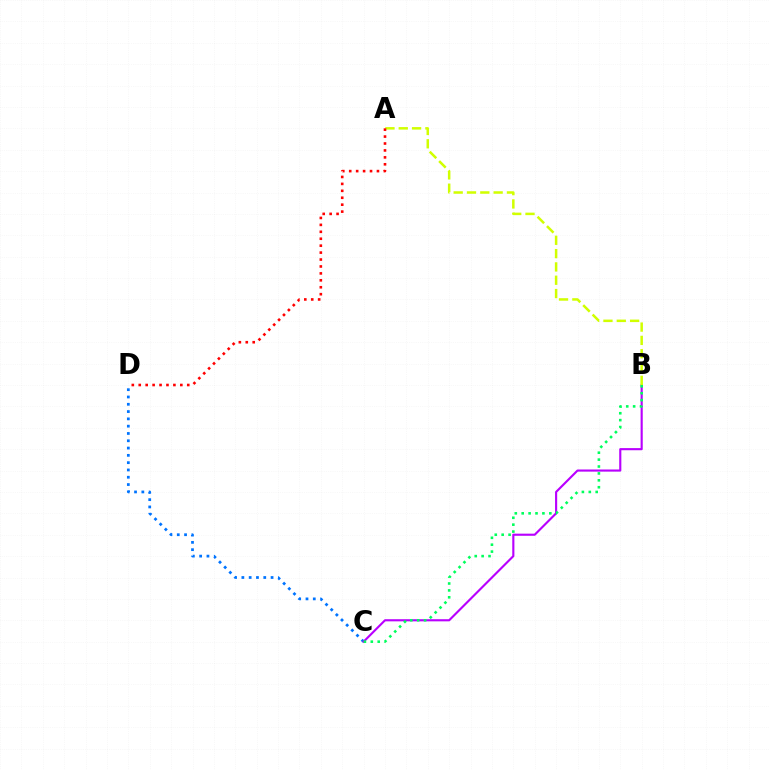{('C', 'D'): [{'color': '#0074ff', 'line_style': 'dotted', 'thickness': 1.98}], ('B', 'C'): [{'color': '#b900ff', 'line_style': 'solid', 'thickness': 1.54}, {'color': '#00ff5c', 'line_style': 'dotted', 'thickness': 1.88}], ('A', 'B'): [{'color': '#d1ff00', 'line_style': 'dashed', 'thickness': 1.81}], ('A', 'D'): [{'color': '#ff0000', 'line_style': 'dotted', 'thickness': 1.88}]}